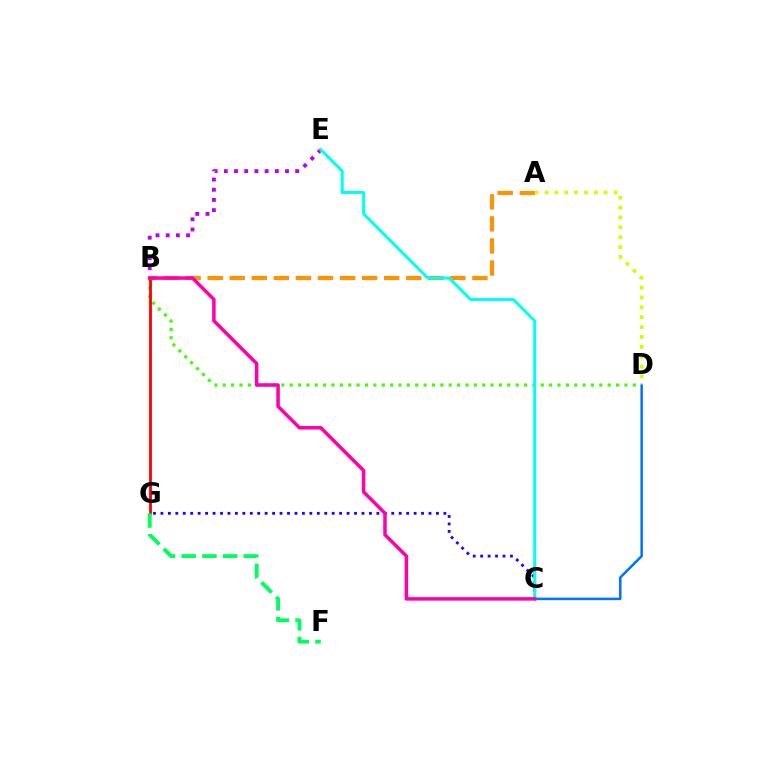{('B', 'E'): [{'color': '#b900ff', 'line_style': 'dotted', 'thickness': 2.77}], ('B', 'D'): [{'color': '#3dff00', 'line_style': 'dotted', 'thickness': 2.27}], ('C', 'G'): [{'color': '#2500ff', 'line_style': 'dotted', 'thickness': 2.02}], ('C', 'D'): [{'color': '#0074ff', 'line_style': 'solid', 'thickness': 1.81}], ('B', 'G'): [{'color': '#ff0000', 'line_style': 'solid', 'thickness': 2.03}], ('A', 'B'): [{'color': '#ff9400', 'line_style': 'dashed', 'thickness': 3.0}], ('F', 'G'): [{'color': '#00ff5c', 'line_style': 'dashed', 'thickness': 2.81}], ('C', 'E'): [{'color': '#00fff6', 'line_style': 'solid', 'thickness': 2.18}], ('B', 'C'): [{'color': '#ff00ac', 'line_style': 'solid', 'thickness': 2.53}], ('A', 'D'): [{'color': '#d1ff00', 'line_style': 'dotted', 'thickness': 2.68}]}